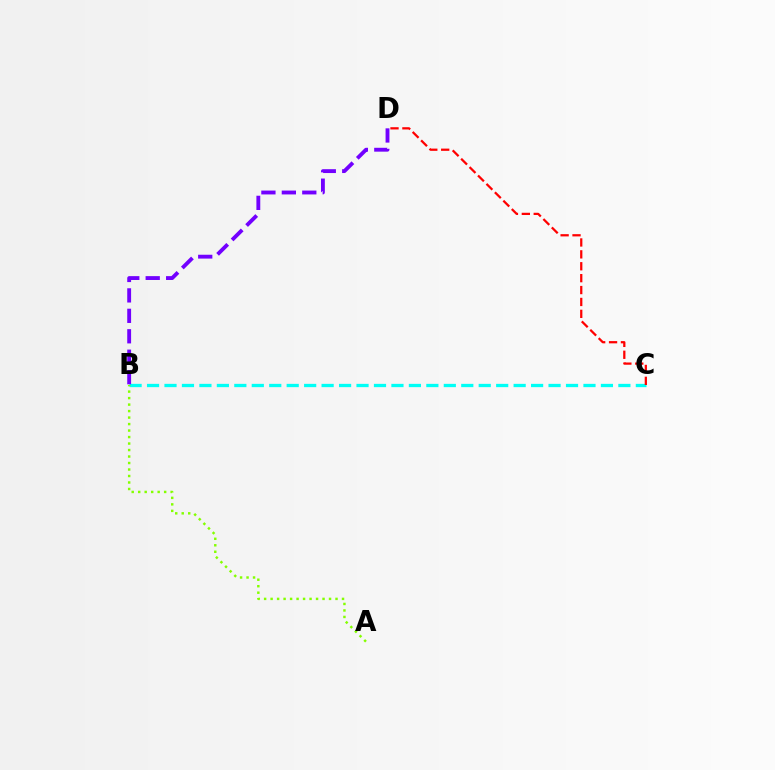{('B', 'C'): [{'color': '#00fff6', 'line_style': 'dashed', 'thickness': 2.37}], ('B', 'D'): [{'color': '#7200ff', 'line_style': 'dashed', 'thickness': 2.78}], ('C', 'D'): [{'color': '#ff0000', 'line_style': 'dashed', 'thickness': 1.62}], ('A', 'B'): [{'color': '#84ff00', 'line_style': 'dotted', 'thickness': 1.76}]}